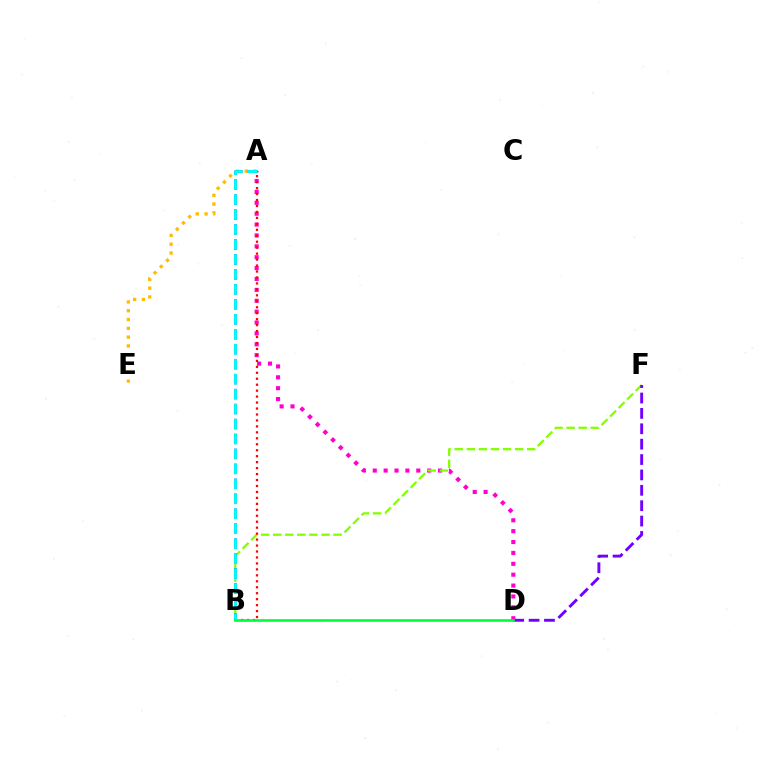{('A', 'D'): [{'color': '#ff00cf', 'line_style': 'dotted', 'thickness': 2.96}], ('B', 'F'): [{'color': '#84ff00', 'line_style': 'dashed', 'thickness': 1.64}], ('A', 'E'): [{'color': '#ffbd00', 'line_style': 'dotted', 'thickness': 2.39}], ('A', 'B'): [{'color': '#004bff', 'line_style': 'dashed', 'thickness': 2.03}, {'color': '#ff0000', 'line_style': 'dotted', 'thickness': 1.62}, {'color': '#00fff6', 'line_style': 'dashed', 'thickness': 2.03}], ('D', 'F'): [{'color': '#7200ff', 'line_style': 'dashed', 'thickness': 2.09}], ('B', 'D'): [{'color': '#00ff39', 'line_style': 'solid', 'thickness': 1.9}]}